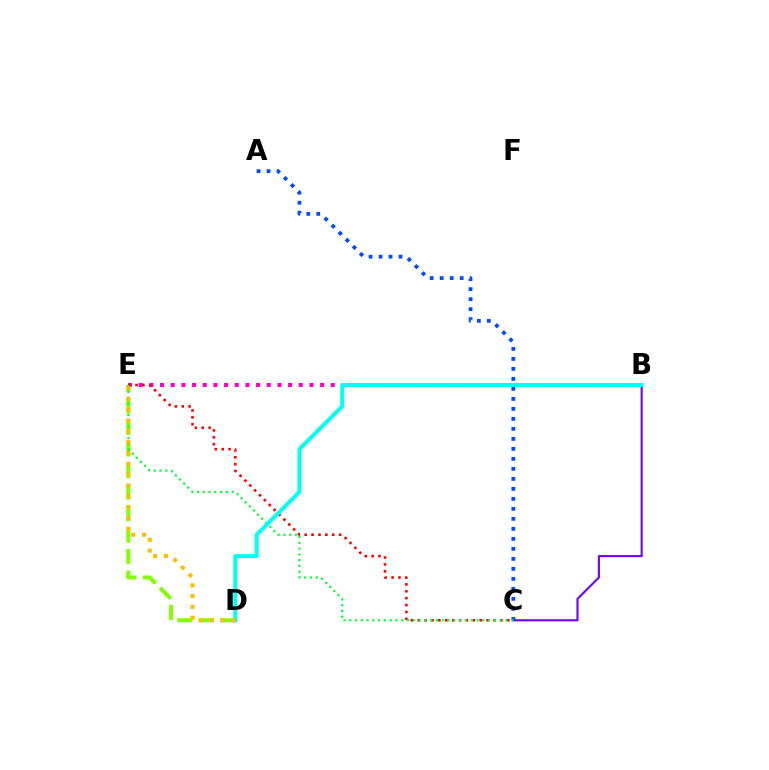{('B', 'C'): [{'color': '#7200ff', 'line_style': 'solid', 'thickness': 1.53}], ('B', 'E'): [{'color': '#ff00cf', 'line_style': 'dotted', 'thickness': 2.9}], ('A', 'C'): [{'color': '#004bff', 'line_style': 'dotted', 'thickness': 2.72}], ('D', 'E'): [{'color': '#84ff00', 'line_style': 'dashed', 'thickness': 2.92}, {'color': '#ffbd00', 'line_style': 'dotted', 'thickness': 2.94}], ('C', 'E'): [{'color': '#ff0000', 'line_style': 'dotted', 'thickness': 1.87}, {'color': '#00ff39', 'line_style': 'dotted', 'thickness': 1.57}], ('B', 'D'): [{'color': '#00fff6', 'line_style': 'solid', 'thickness': 2.87}]}